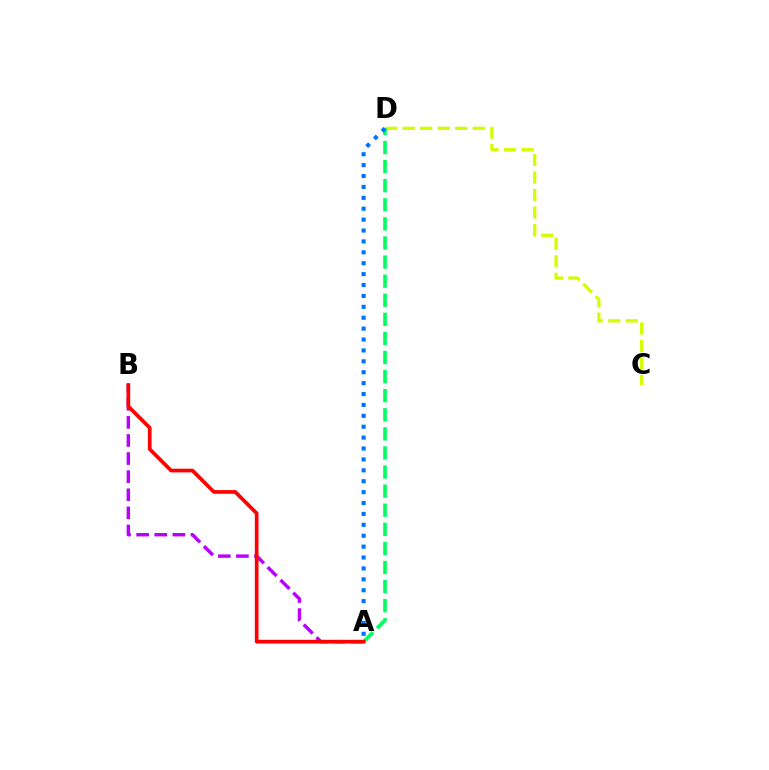{('C', 'D'): [{'color': '#d1ff00', 'line_style': 'dashed', 'thickness': 2.38}], ('A', 'D'): [{'color': '#00ff5c', 'line_style': 'dashed', 'thickness': 2.59}, {'color': '#0074ff', 'line_style': 'dotted', 'thickness': 2.96}], ('A', 'B'): [{'color': '#b900ff', 'line_style': 'dashed', 'thickness': 2.46}, {'color': '#ff0000', 'line_style': 'solid', 'thickness': 2.66}]}